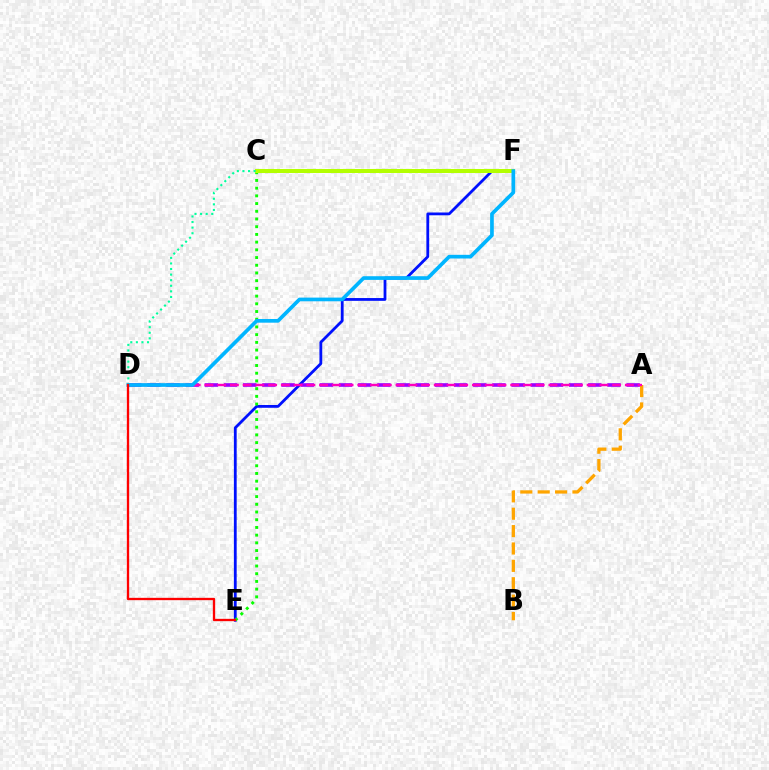{('E', 'F'): [{'color': '#0010ff', 'line_style': 'solid', 'thickness': 2.01}], ('C', 'E'): [{'color': '#08ff00', 'line_style': 'dotted', 'thickness': 2.1}], ('A', 'B'): [{'color': '#ffa500', 'line_style': 'dashed', 'thickness': 2.36}], ('A', 'D'): [{'color': '#9b00ff', 'line_style': 'dashed', 'thickness': 2.6}, {'color': '#ff00bd', 'line_style': 'dashed', 'thickness': 1.73}], ('C', 'F'): [{'color': '#b3ff00', 'line_style': 'solid', 'thickness': 2.9}], ('C', 'D'): [{'color': '#00ff9d', 'line_style': 'dotted', 'thickness': 1.52}], ('D', 'F'): [{'color': '#00b5ff', 'line_style': 'solid', 'thickness': 2.66}], ('D', 'E'): [{'color': '#ff0000', 'line_style': 'solid', 'thickness': 1.68}]}